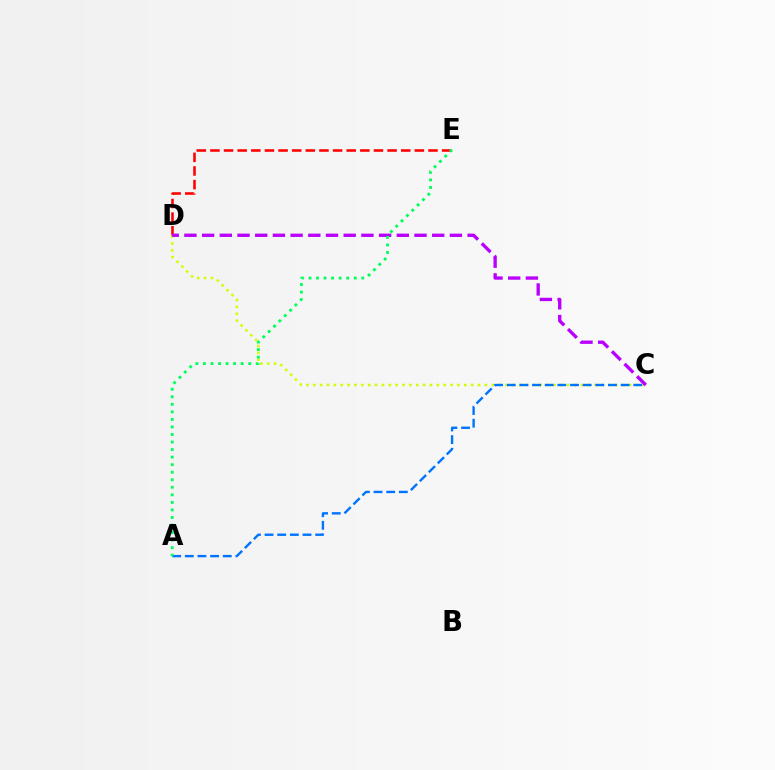{('C', 'D'): [{'color': '#d1ff00', 'line_style': 'dotted', 'thickness': 1.86}, {'color': '#b900ff', 'line_style': 'dashed', 'thickness': 2.4}], ('A', 'C'): [{'color': '#0074ff', 'line_style': 'dashed', 'thickness': 1.72}], ('D', 'E'): [{'color': '#ff0000', 'line_style': 'dashed', 'thickness': 1.85}], ('A', 'E'): [{'color': '#00ff5c', 'line_style': 'dotted', 'thickness': 2.05}]}